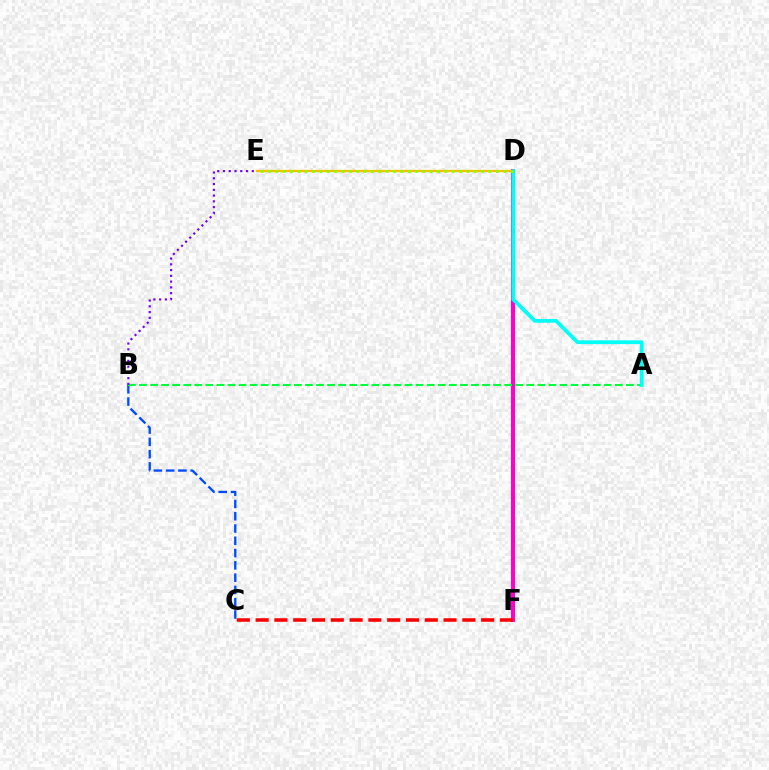{('D', 'E'): [{'color': '#ffbd00', 'line_style': 'solid', 'thickness': 1.66}, {'color': '#84ff00', 'line_style': 'dotted', 'thickness': 2.0}], ('B', 'C'): [{'color': '#004bff', 'line_style': 'dashed', 'thickness': 1.67}], ('D', 'F'): [{'color': '#ff00cf', 'line_style': 'solid', 'thickness': 2.92}], ('A', 'B'): [{'color': '#00ff39', 'line_style': 'dashed', 'thickness': 1.5}], ('A', 'D'): [{'color': '#00fff6', 'line_style': 'solid', 'thickness': 2.72}], ('B', 'E'): [{'color': '#7200ff', 'line_style': 'dotted', 'thickness': 1.57}], ('C', 'F'): [{'color': '#ff0000', 'line_style': 'dashed', 'thickness': 2.55}]}